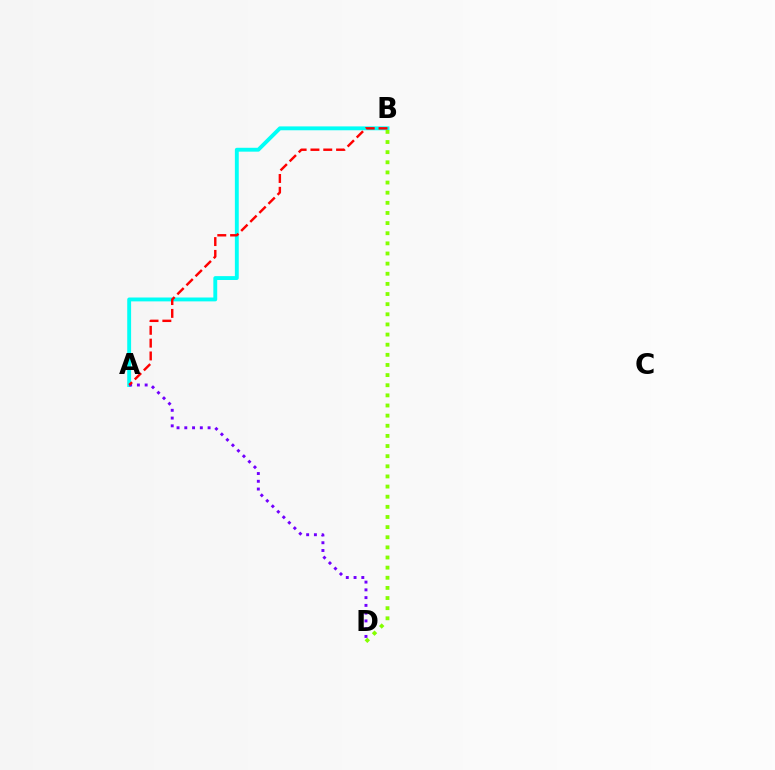{('A', 'B'): [{'color': '#00fff6', 'line_style': 'solid', 'thickness': 2.79}, {'color': '#ff0000', 'line_style': 'dashed', 'thickness': 1.74}], ('A', 'D'): [{'color': '#7200ff', 'line_style': 'dotted', 'thickness': 2.11}], ('B', 'D'): [{'color': '#84ff00', 'line_style': 'dotted', 'thickness': 2.75}]}